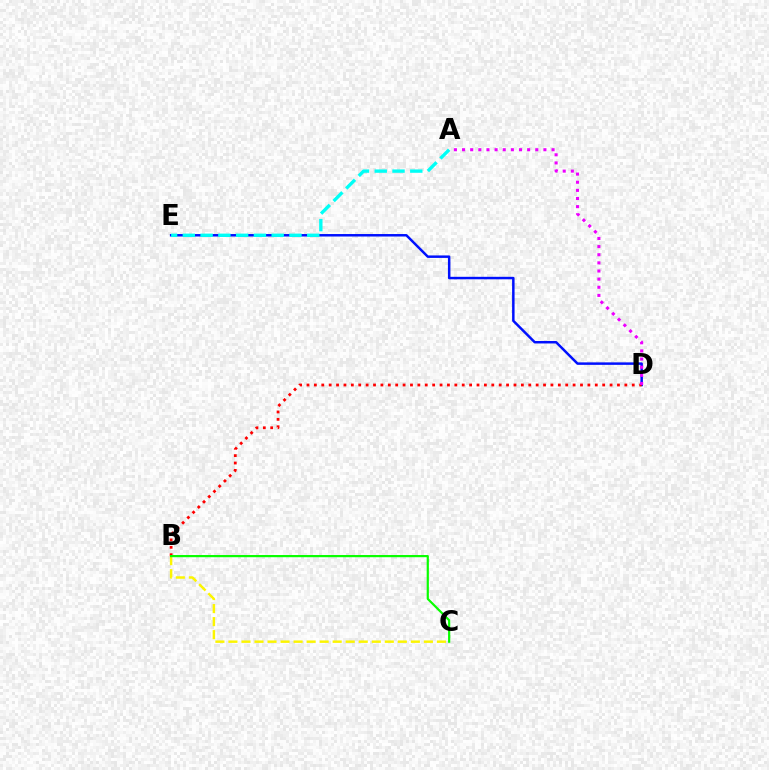{('D', 'E'): [{'color': '#0010ff', 'line_style': 'solid', 'thickness': 1.79}], ('B', 'D'): [{'color': '#ff0000', 'line_style': 'dotted', 'thickness': 2.01}], ('B', 'C'): [{'color': '#fcf500', 'line_style': 'dashed', 'thickness': 1.77}, {'color': '#08ff00', 'line_style': 'solid', 'thickness': 1.58}], ('A', 'E'): [{'color': '#00fff6', 'line_style': 'dashed', 'thickness': 2.41}], ('A', 'D'): [{'color': '#ee00ff', 'line_style': 'dotted', 'thickness': 2.21}]}